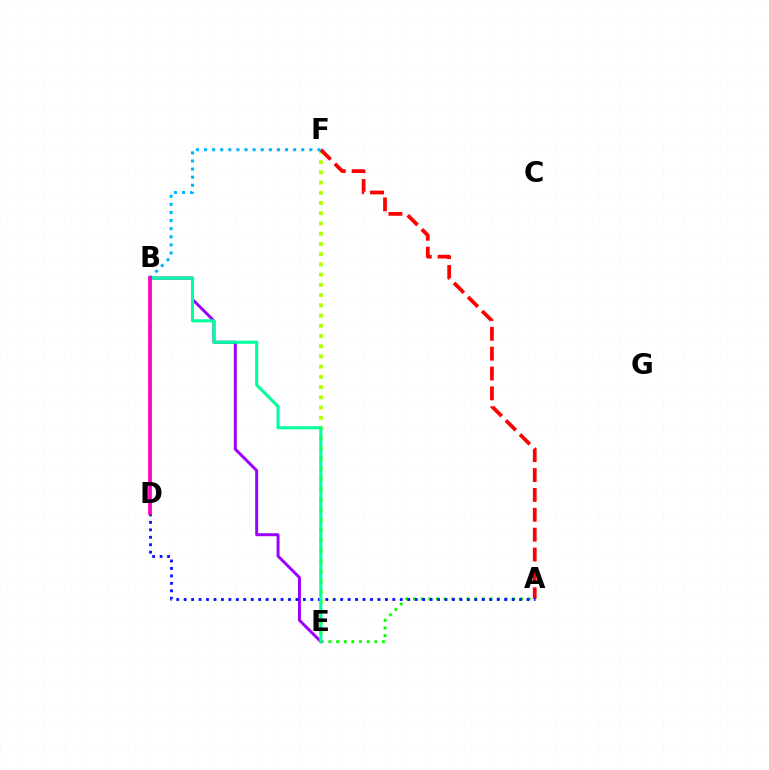{('E', 'F'): [{'color': '#b3ff00', 'line_style': 'dotted', 'thickness': 2.78}], ('A', 'E'): [{'color': '#08ff00', 'line_style': 'dotted', 'thickness': 2.08}], ('B', 'E'): [{'color': '#9b00ff', 'line_style': 'solid', 'thickness': 2.13}, {'color': '#00ff9d', 'line_style': 'solid', 'thickness': 2.22}], ('A', 'F'): [{'color': '#ff0000', 'line_style': 'dashed', 'thickness': 2.7}], ('A', 'D'): [{'color': '#0010ff', 'line_style': 'dotted', 'thickness': 2.02}], ('B', 'F'): [{'color': '#00b5ff', 'line_style': 'dotted', 'thickness': 2.2}], ('B', 'D'): [{'color': '#ffa500', 'line_style': 'dotted', 'thickness': 2.08}, {'color': '#ff00bd', 'line_style': 'solid', 'thickness': 2.67}]}